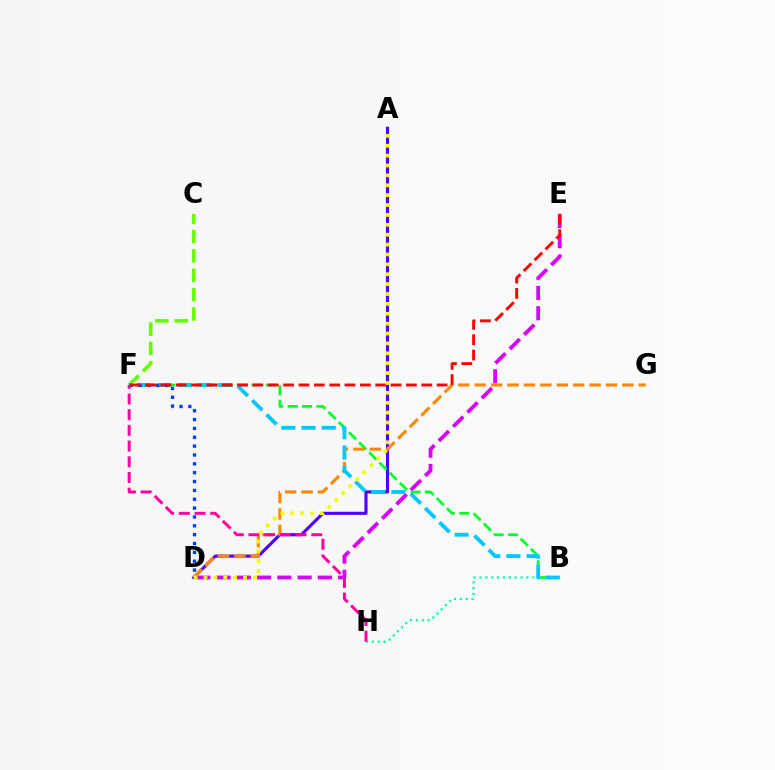{('D', 'E'): [{'color': '#d600ff', 'line_style': 'dashed', 'thickness': 2.75}], ('B', 'H'): [{'color': '#00ffaf', 'line_style': 'dotted', 'thickness': 1.59}], ('A', 'D'): [{'color': '#4f00ff', 'line_style': 'solid', 'thickness': 2.24}, {'color': '#eeff00', 'line_style': 'dotted', 'thickness': 2.69}], ('B', 'F'): [{'color': '#00ff27', 'line_style': 'dashed', 'thickness': 1.95}, {'color': '#00c7ff', 'line_style': 'dashed', 'thickness': 2.75}], ('D', 'G'): [{'color': '#ff8800', 'line_style': 'dashed', 'thickness': 2.23}], ('F', 'H'): [{'color': '#ff00a0', 'line_style': 'dashed', 'thickness': 2.13}], ('C', 'F'): [{'color': '#66ff00', 'line_style': 'dashed', 'thickness': 2.63}], ('D', 'F'): [{'color': '#003fff', 'line_style': 'dotted', 'thickness': 2.41}], ('E', 'F'): [{'color': '#ff0000', 'line_style': 'dashed', 'thickness': 2.09}]}